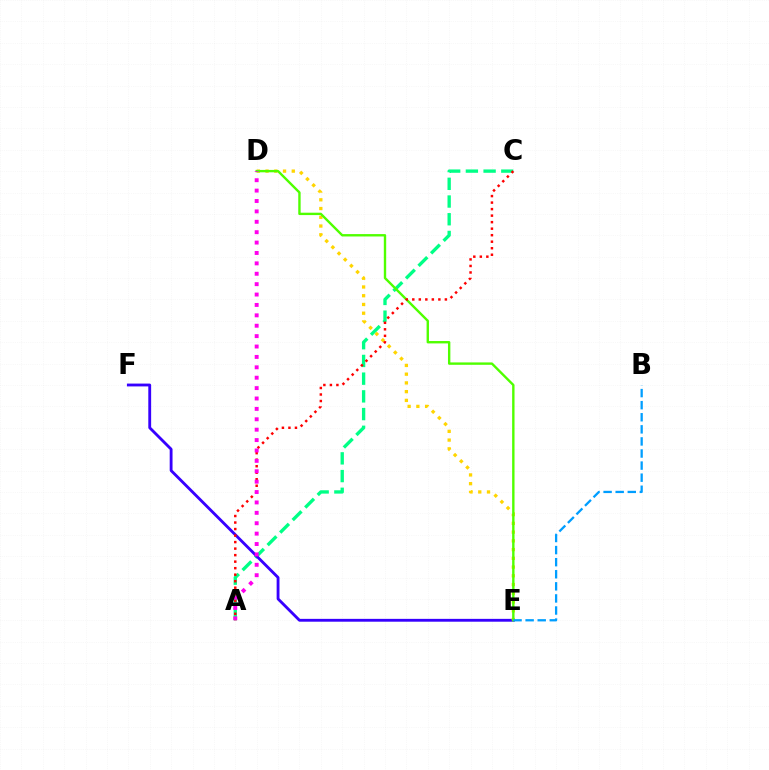{('A', 'C'): [{'color': '#00ff86', 'line_style': 'dashed', 'thickness': 2.41}, {'color': '#ff0000', 'line_style': 'dotted', 'thickness': 1.77}], ('E', 'F'): [{'color': '#3700ff', 'line_style': 'solid', 'thickness': 2.04}], ('D', 'E'): [{'color': '#ffd500', 'line_style': 'dotted', 'thickness': 2.38}, {'color': '#4fff00', 'line_style': 'solid', 'thickness': 1.72}], ('B', 'E'): [{'color': '#009eff', 'line_style': 'dashed', 'thickness': 1.64}], ('A', 'D'): [{'color': '#ff00ed', 'line_style': 'dotted', 'thickness': 2.82}]}